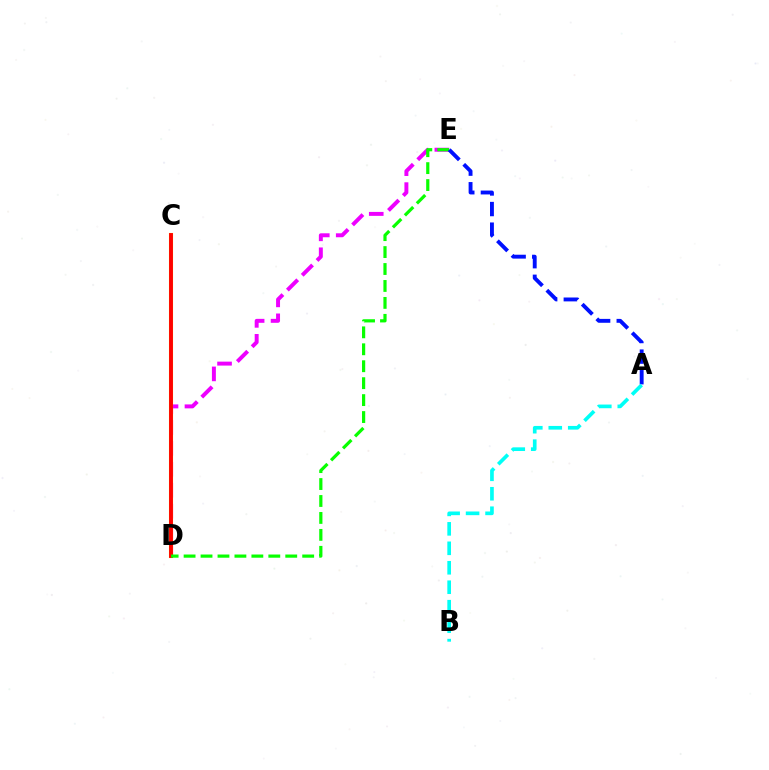{('D', 'E'): [{'color': '#ee00ff', 'line_style': 'dashed', 'thickness': 2.85}, {'color': '#08ff00', 'line_style': 'dashed', 'thickness': 2.3}], ('C', 'D'): [{'color': '#fcf500', 'line_style': 'solid', 'thickness': 2.96}, {'color': '#ff0000', 'line_style': 'solid', 'thickness': 2.79}], ('A', 'E'): [{'color': '#0010ff', 'line_style': 'dashed', 'thickness': 2.8}], ('A', 'B'): [{'color': '#00fff6', 'line_style': 'dashed', 'thickness': 2.64}]}